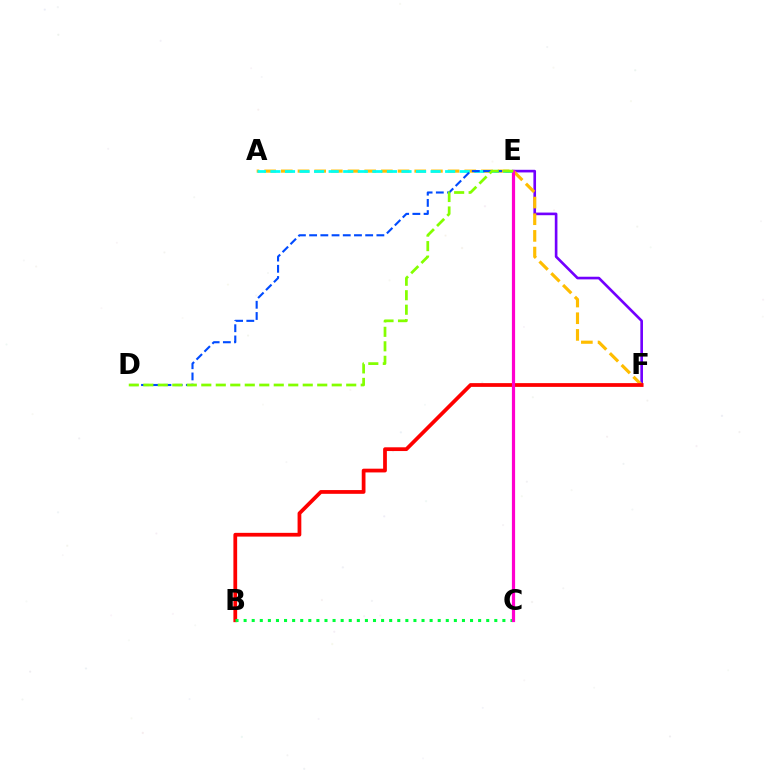{('E', 'F'): [{'color': '#7200ff', 'line_style': 'solid', 'thickness': 1.9}], ('A', 'F'): [{'color': '#ffbd00', 'line_style': 'dashed', 'thickness': 2.27}], ('A', 'E'): [{'color': '#00fff6', 'line_style': 'dashed', 'thickness': 1.98}], ('B', 'F'): [{'color': '#ff0000', 'line_style': 'solid', 'thickness': 2.7}], ('D', 'E'): [{'color': '#004bff', 'line_style': 'dashed', 'thickness': 1.52}, {'color': '#84ff00', 'line_style': 'dashed', 'thickness': 1.97}], ('B', 'C'): [{'color': '#00ff39', 'line_style': 'dotted', 'thickness': 2.2}], ('C', 'E'): [{'color': '#ff00cf', 'line_style': 'solid', 'thickness': 2.3}]}